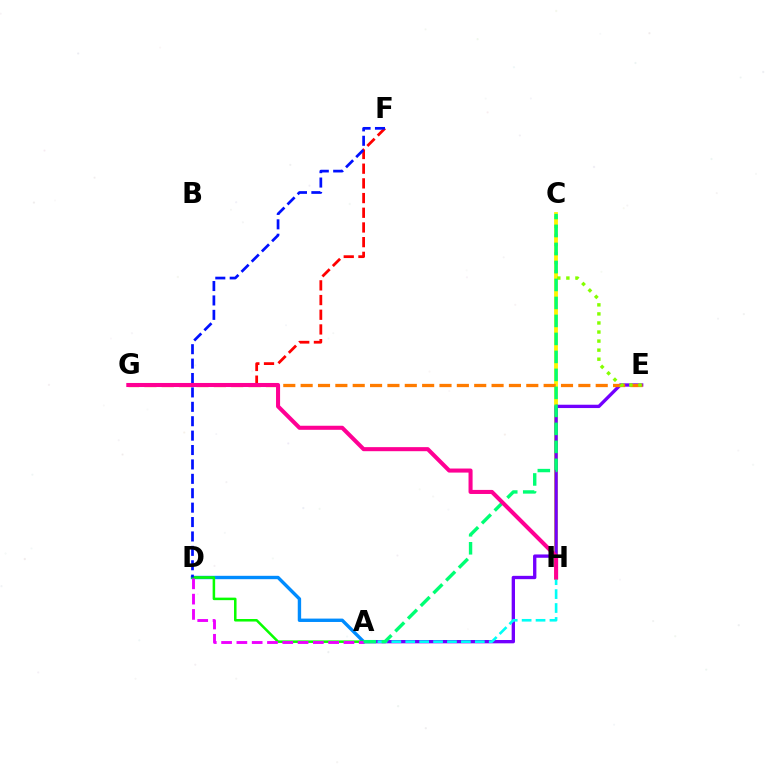{('C', 'H'): [{'color': '#fcf500', 'line_style': 'solid', 'thickness': 2.74}], ('A', 'E'): [{'color': '#7200ff', 'line_style': 'solid', 'thickness': 2.4}], ('A', 'D'): [{'color': '#008cff', 'line_style': 'solid', 'thickness': 2.44}, {'color': '#08ff00', 'line_style': 'solid', 'thickness': 1.82}, {'color': '#ee00ff', 'line_style': 'dashed', 'thickness': 2.08}], ('A', 'H'): [{'color': '#00fff6', 'line_style': 'dashed', 'thickness': 1.89}], ('F', 'G'): [{'color': '#ff0000', 'line_style': 'dashed', 'thickness': 2.0}], ('D', 'F'): [{'color': '#0010ff', 'line_style': 'dashed', 'thickness': 1.96}], ('E', 'G'): [{'color': '#ff7c00', 'line_style': 'dashed', 'thickness': 2.36}], ('C', 'E'): [{'color': '#84ff00', 'line_style': 'dotted', 'thickness': 2.46}], ('A', 'C'): [{'color': '#00ff74', 'line_style': 'dashed', 'thickness': 2.44}], ('G', 'H'): [{'color': '#ff0094', 'line_style': 'solid', 'thickness': 2.92}]}